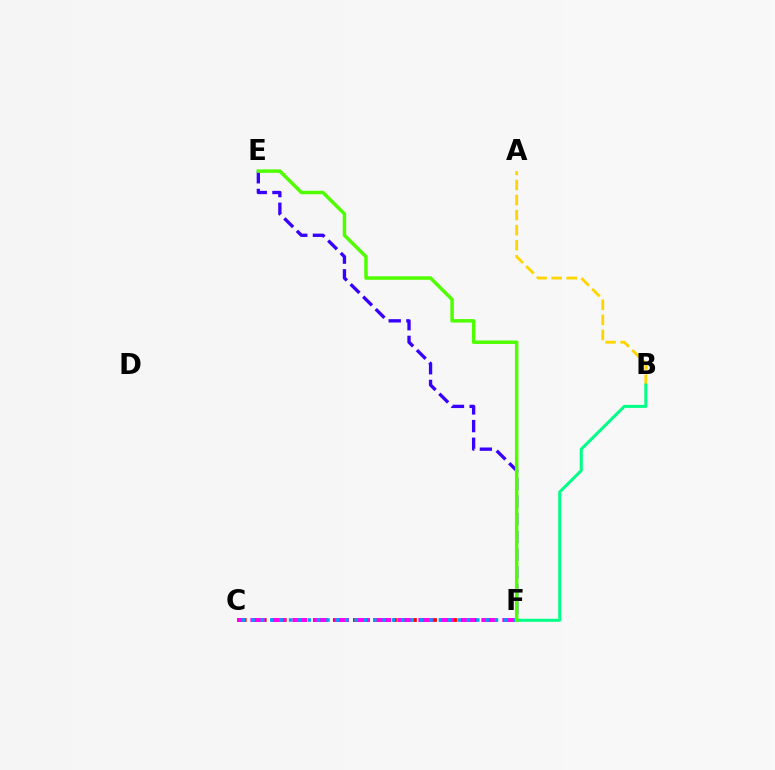{('C', 'F'): [{'color': '#ff0000', 'line_style': 'dotted', 'thickness': 2.72}, {'color': '#ff00ed', 'line_style': 'dashed', 'thickness': 2.85}, {'color': '#009eff', 'line_style': 'dotted', 'thickness': 2.54}], ('E', 'F'): [{'color': '#3700ff', 'line_style': 'dashed', 'thickness': 2.4}, {'color': '#4fff00', 'line_style': 'solid', 'thickness': 2.51}], ('A', 'B'): [{'color': '#ffd500', 'line_style': 'dashed', 'thickness': 2.05}], ('B', 'F'): [{'color': '#00ff86', 'line_style': 'solid', 'thickness': 2.17}]}